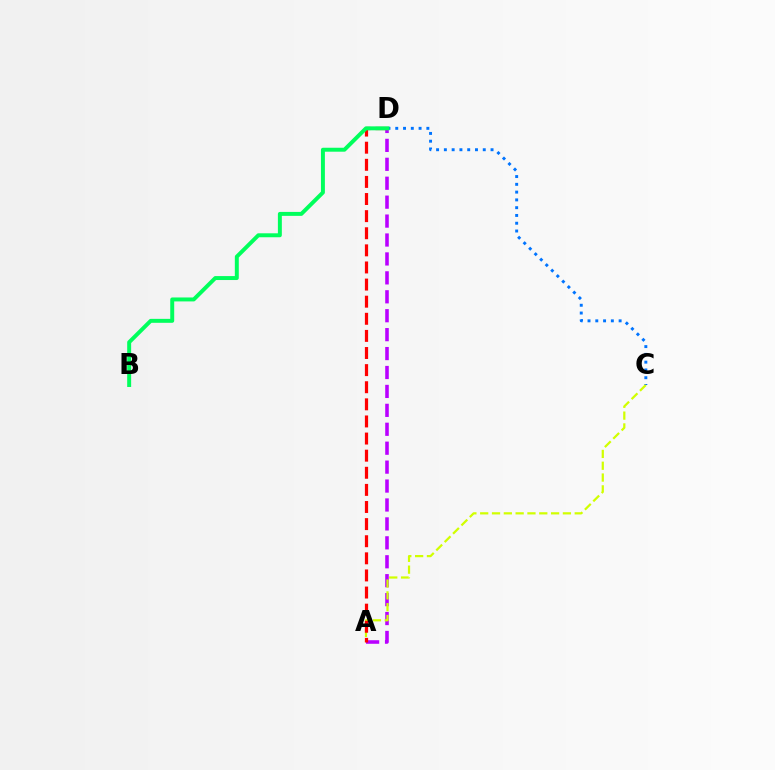{('A', 'D'): [{'color': '#b900ff', 'line_style': 'dashed', 'thickness': 2.57}, {'color': '#ff0000', 'line_style': 'dashed', 'thickness': 2.32}], ('C', 'D'): [{'color': '#0074ff', 'line_style': 'dotted', 'thickness': 2.11}], ('A', 'C'): [{'color': '#d1ff00', 'line_style': 'dashed', 'thickness': 1.61}], ('B', 'D'): [{'color': '#00ff5c', 'line_style': 'solid', 'thickness': 2.84}]}